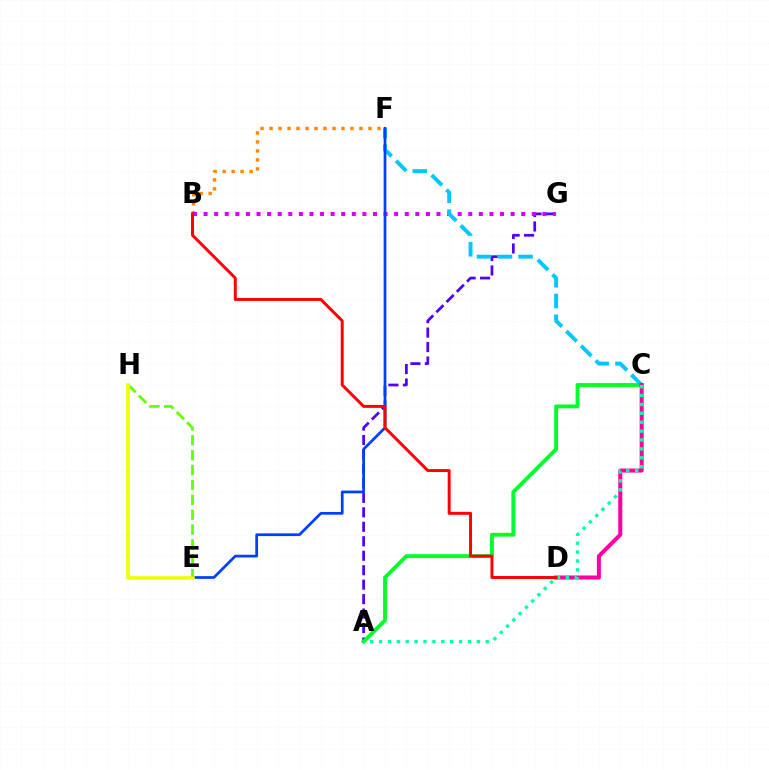{('A', 'G'): [{'color': '#4f00ff', 'line_style': 'dashed', 'thickness': 1.96}], ('B', 'F'): [{'color': '#ff8800', 'line_style': 'dotted', 'thickness': 2.44}], ('A', 'C'): [{'color': '#00ff27', 'line_style': 'solid', 'thickness': 2.76}, {'color': '#00ffaf', 'line_style': 'dotted', 'thickness': 2.42}], ('B', 'G'): [{'color': '#d600ff', 'line_style': 'dotted', 'thickness': 2.88}], ('C', 'F'): [{'color': '#00c7ff', 'line_style': 'dashed', 'thickness': 2.82}], ('C', 'D'): [{'color': '#ff00a0', 'line_style': 'solid', 'thickness': 2.89}], ('E', 'H'): [{'color': '#66ff00', 'line_style': 'dashed', 'thickness': 2.02}, {'color': '#eeff00', 'line_style': 'solid', 'thickness': 2.6}], ('E', 'F'): [{'color': '#003fff', 'line_style': 'solid', 'thickness': 1.97}], ('B', 'D'): [{'color': '#ff0000', 'line_style': 'solid', 'thickness': 2.13}]}